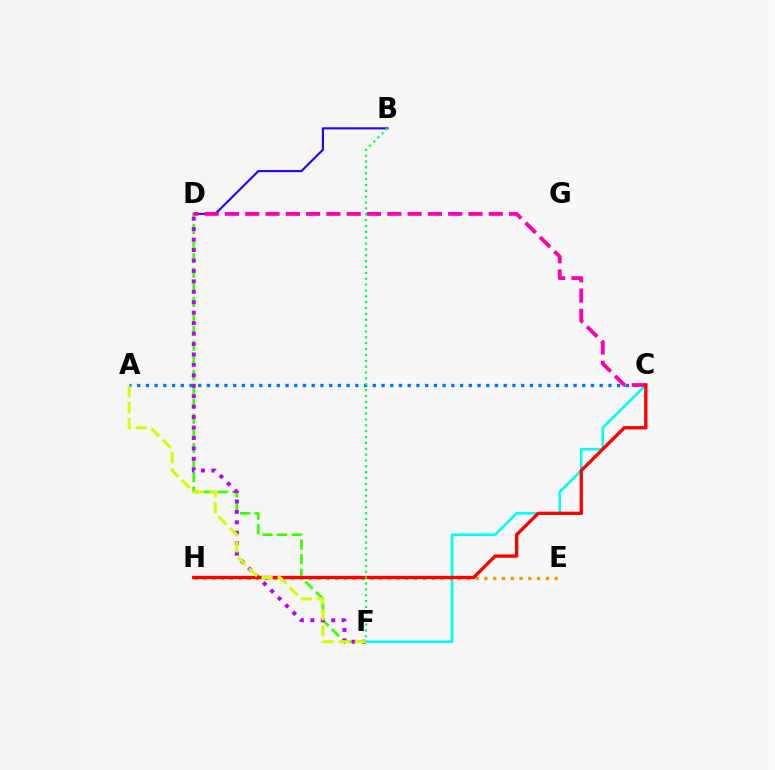{('B', 'D'): [{'color': '#2500ff', 'line_style': 'solid', 'thickness': 1.52}], ('C', 'F'): [{'color': '#00fff6', 'line_style': 'solid', 'thickness': 1.88}], ('D', 'F'): [{'color': '#3dff00', 'line_style': 'dashed', 'thickness': 1.98}, {'color': '#b900ff', 'line_style': 'dotted', 'thickness': 2.84}], ('A', 'C'): [{'color': '#0074ff', 'line_style': 'dotted', 'thickness': 2.37}], ('E', 'H'): [{'color': '#ff9400', 'line_style': 'dotted', 'thickness': 2.39}], ('C', 'D'): [{'color': '#ff00ac', 'line_style': 'dashed', 'thickness': 2.76}], ('C', 'H'): [{'color': '#ff0000', 'line_style': 'solid', 'thickness': 2.39}], ('A', 'F'): [{'color': '#d1ff00', 'line_style': 'dashed', 'thickness': 2.19}], ('B', 'F'): [{'color': '#00ff5c', 'line_style': 'dotted', 'thickness': 1.59}]}